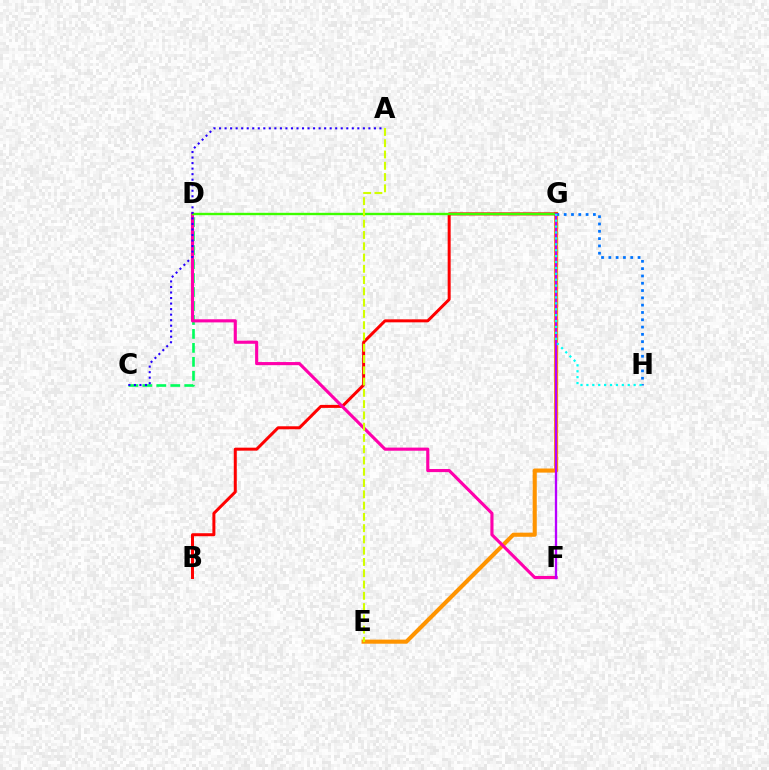{('E', 'G'): [{'color': '#ff9400', 'line_style': 'solid', 'thickness': 2.95}], ('C', 'D'): [{'color': '#00ff5c', 'line_style': 'dashed', 'thickness': 1.9}], ('B', 'G'): [{'color': '#ff0000', 'line_style': 'solid', 'thickness': 2.16}], ('G', 'H'): [{'color': '#0074ff', 'line_style': 'dotted', 'thickness': 1.98}, {'color': '#00fff6', 'line_style': 'dotted', 'thickness': 1.6}], ('D', 'F'): [{'color': '#ff00ac', 'line_style': 'solid', 'thickness': 2.25}], ('D', 'G'): [{'color': '#3dff00', 'line_style': 'solid', 'thickness': 1.71}], ('A', 'C'): [{'color': '#2500ff', 'line_style': 'dotted', 'thickness': 1.5}], ('F', 'G'): [{'color': '#b900ff', 'line_style': 'solid', 'thickness': 1.67}], ('A', 'E'): [{'color': '#d1ff00', 'line_style': 'dashed', 'thickness': 1.53}]}